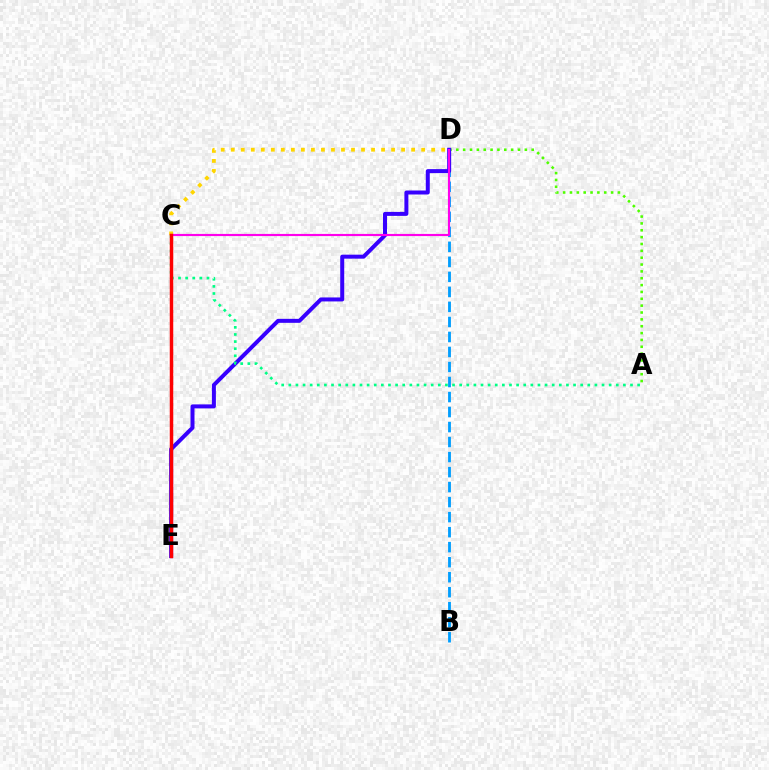{('A', 'D'): [{'color': '#4fff00', 'line_style': 'dotted', 'thickness': 1.86}], ('B', 'D'): [{'color': '#009eff', 'line_style': 'dashed', 'thickness': 2.04}], ('C', 'D'): [{'color': '#ffd500', 'line_style': 'dotted', 'thickness': 2.72}, {'color': '#ff00ed', 'line_style': 'solid', 'thickness': 1.55}], ('D', 'E'): [{'color': '#3700ff', 'line_style': 'solid', 'thickness': 2.87}], ('A', 'C'): [{'color': '#00ff86', 'line_style': 'dotted', 'thickness': 1.93}], ('C', 'E'): [{'color': '#ff0000', 'line_style': 'solid', 'thickness': 2.5}]}